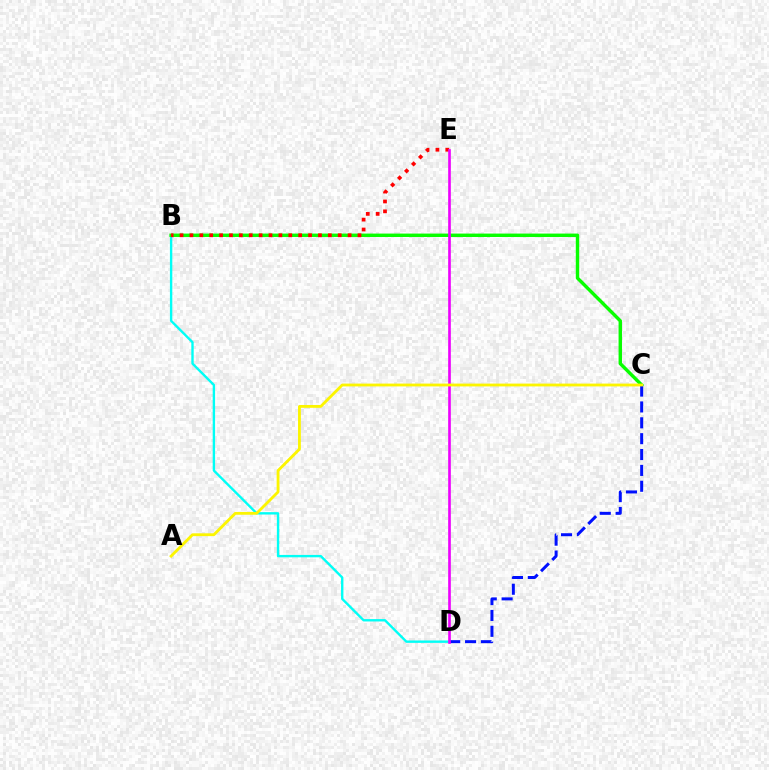{('B', 'D'): [{'color': '#00fff6', 'line_style': 'solid', 'thickness': 1.71}], ('B', 'C'): [{'color': '#08ff00', 'line_style': 'solid', 'thickness': 2.46}], ('C', 'D'): [{'color': '#0010ff', 'line_style': 'dashed', 'thickness': 2.16}], ('B', 'E'): [{'color': '#ff0000', 'line_style': 'dotted', 'thickness': 2.69}], ('D', 'E'): [{'color': '#ee00ff', 'line_style': 'solid', 'thickness': 1.9}], ('A', 'C'): [{'color': '#fcf500', 'line_style': 'solid', 'thickness': 2.03}]}